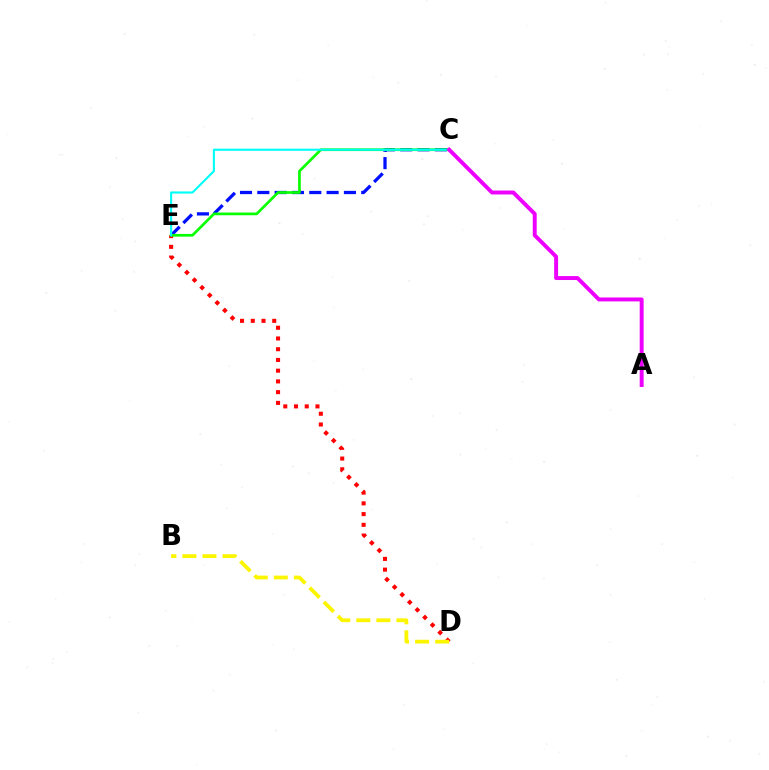{('D', 'E'): [{'color': '#ff0000', 'line_style': 'dotted', 'thickness': 2.92}], ('C', 'E'): [{'color': '#0010ff', 'line_style': 'dashed', 'thickness': 2.35}, {'color': '#08ff00', 'line_style': 'solid', 'thickness': 1.94}, {'color': '#00fff6', 'line_style': 'solid', 'thickness': 1.52}], ('B', 'D'): [{'color': '#fcf500', 'line_style': 'dashed', 'thickness': 2.72}], ('A', 'C'): [{'color': '#ee00ff', 'line_style': 'solid', 'thickness': 2.83}]}